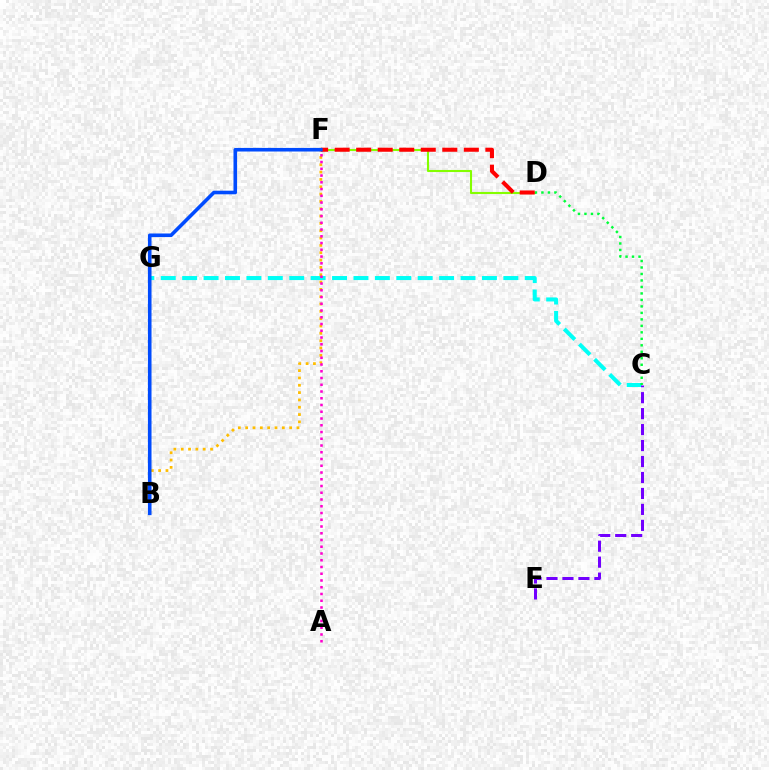{('C', 'G'): [{'color': '#00fff6', 'line_style': 'dashed', 'thickness': 2.91}], ('B', 'F'): [{'color': '#ffbd00', 'line_style': 'dotted', 'thickness': 1.99}, {'color': '#004bff', 'line_style': 'solid', 'thickness': 2.58}], ('A', 'F'): [{'color': '#ff00cf', 'line_style': 'dotted', 'thickness': 1.83}], ('D', 'F'): [{'color': '#84ff00', 'line_style': 'solid', 'thickness': 1.51}, {'color': '#ff0000', 'line_style': 'dashed', 'thickness': 2.92}], ('C', 'E'): [{'color': '#7200ff', 'line_style': 'dashed', 'thickness': 2.17}], ('C', 'D'): [{'color': '#00ff39', 'line_style': 'dotted', 'thickness': 1.76}]}